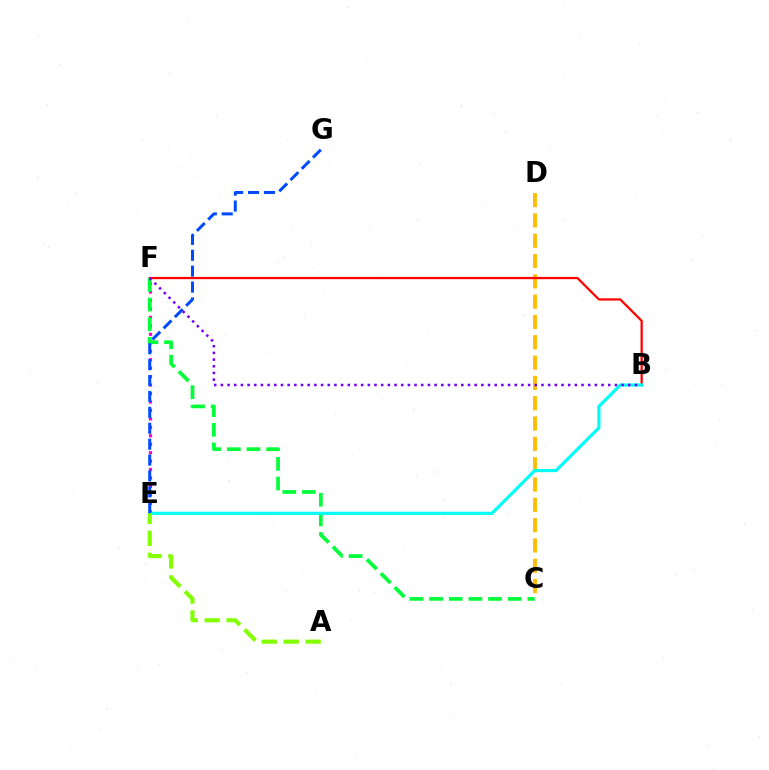{('C', 'D'): [{'color': '#ffbd00', 'line_style': 'dashed', 'thickness': 2.76}], ('B', 'F'): [{'color': '#ff0000', 'line_style': 'solid', 'thickness': 1.62}, {'color': '#7200ff', 'line_style': 'dotted', 'thickness': 1.81}], ('E', 'F'): [{'color': '#ff00cf', 'line_style': 'dotted', 'thickness': 2.3}], ('C', 'F'): [{'color': '#00ff39', 'line_style': 'dashed', 'thickness': 2.67}], ('B', 'E'): [{'color': '#00fff6', 'line_style': 'solid', 'thickness': 2.3}], ('E', 'G'): [{'color': '#004bff', 'line_style': 'dashed', 'thickness': 2.16}], ('A', 'E'): [{'color': '#84ff00', 'line_style': 'dashed', 'thickness': 2.98}]}